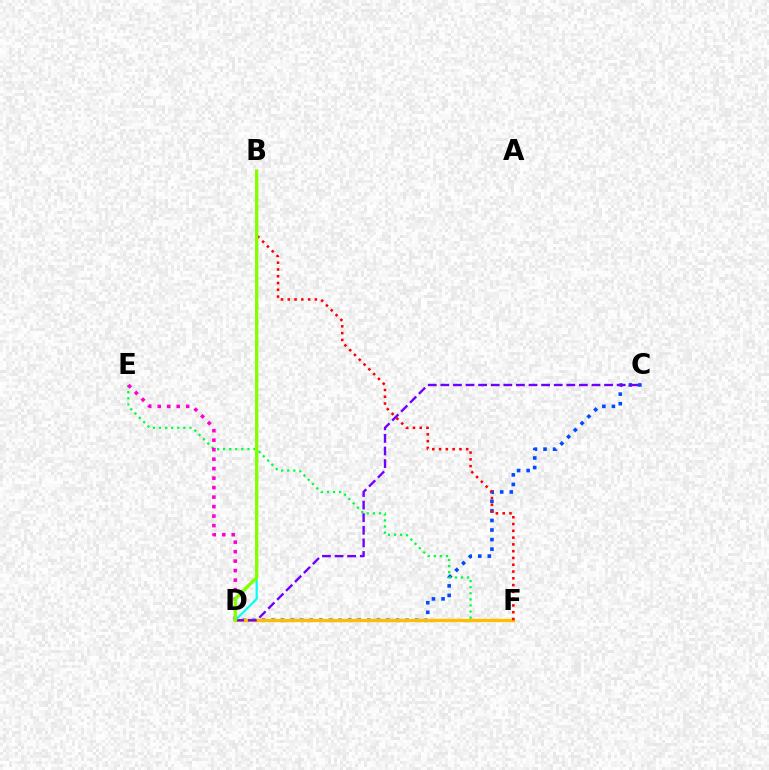{('C', 'D'): [{'color': '#004bff', 'line_style': 'dotted', 'thickness': 2.6}, {'color': '#7200ff', 'line_style': 'dashed', 'thickness': 1.71}], ('E', 'F'): [{'color': '#00ff39', 'line_style': 'dotted', 'thickness': 1.65}], ('D', 'F'): [{'color': '#ffbd00', 'line_style': 'solid', 'thickness': 2.39}], ('B', 'F'): [{'color': '#ff0000', 'line_style': 'dotted', 'thickness': 1.84}], ('B', 'D'): [{'color': '#00fff6', 'line_style': 'solid', 'thickness': 1.59}, {'color': '#84ff00', 'line_style': 'solid', 'thickness': 2.4}], ('D', 'E'): [{'color': '#ff00cf', 'line_style': 'dotted', 'thickness': 2.58}]}